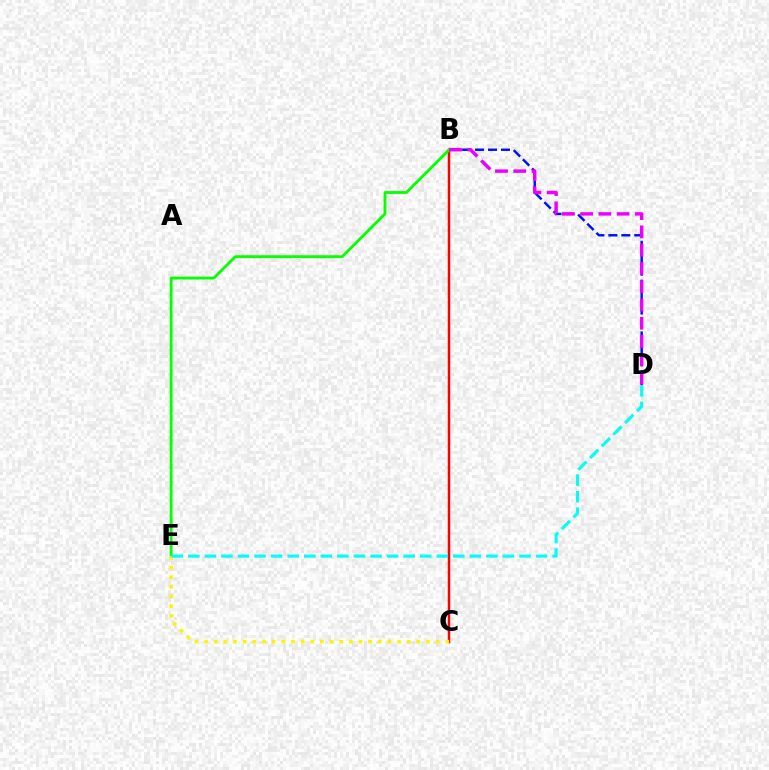{('B', 'C'): [{'color': '#ff0000', 'line_style': 'solid', 'thickness': 1.8}], ('B', 'D'): [{'color': '#0010ff', 'line_style': 'dashed', 'thickness': 1.76}, {'color': '#ee00ff', 'line_style': 'dashed', 'thickness': 2.48}], ('B', 'E'): [{'color': '#08ff00', 'line_style': 'solid', 'thickness': 2.05}], ('C', 'E'): [{'color': '#fcf500', 'line_style': 'dotted', 'thickness': 2.62}], ('D', 'E'): [{'color': '#00fff6', 'line_style': 'dashed', 'thickness': 2.25}]}